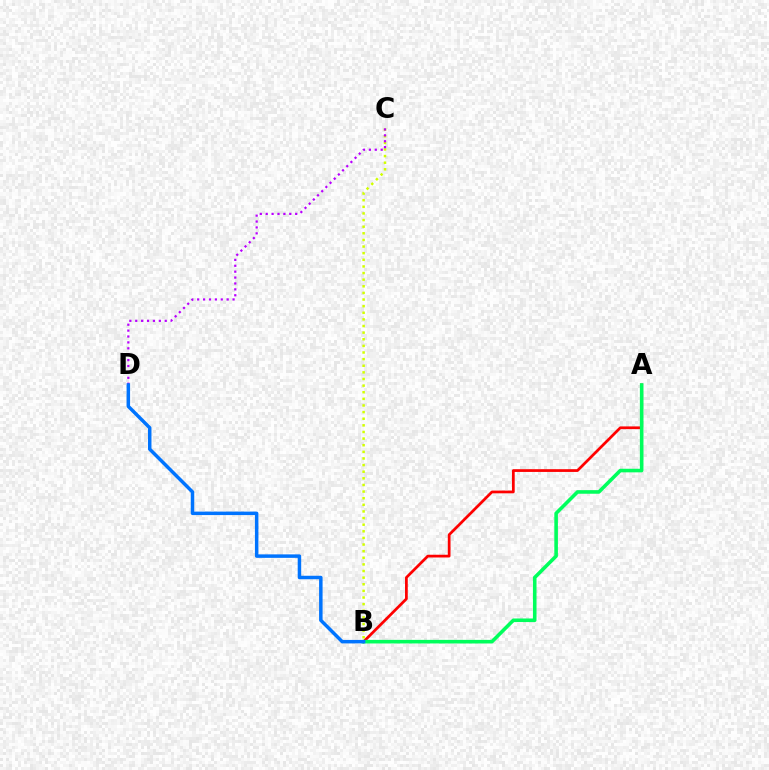{('A', 'B'): [{'color': '#ff0000', 'line_style': 'solid', 'thickness': 1.97}, {'color': '#00ff5c', 'line_style': 'solid', 'thickness': 2.58}], ('B', 'C'): [{'color': '#d1ff00', 'line_style': 'dotted', 'thickness': 1.8}], ('C', 'D'): [{'color': '#b900ff', 'line_style': 'dotted', 'thickness': 1.6}], ('B', 'D'): [{'color': '#0074ff', 'line_style': 'solid', 'thickness': 2.51}]}